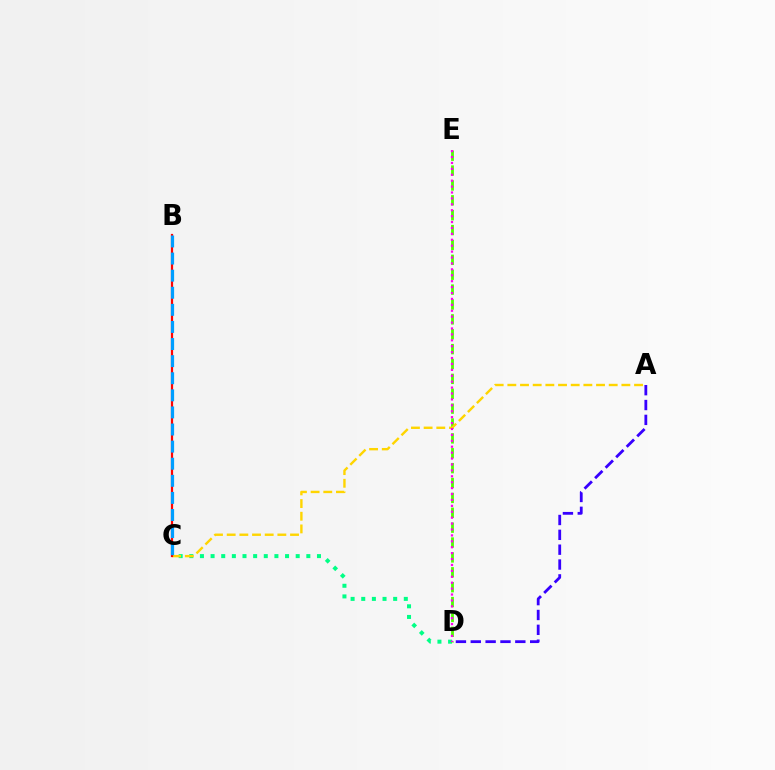{('A', 'D'): [{'color': '#3700ff', 'line_style': 'dashed', 'thickness': 2.02}], ('C', 'D'): [{'color': '#00ff86', 'line_style': 'dotted', 'thickness': 2.89}], ('D', 'E'): [{'color': '#4fff00', 'line_style': 'dashed', 'thickness': 2.02}, {'color': '#ff00ed', 'line_style': 'dotted', 'thickness': 1.61}], ('A', 'C'): [{'color': '#ffd500', 'line_style': 'dashed', 'thickness': 1.72}], ('B', 'C'): [{'color': '#ff0000', 'line_style': 'solid', 'thickness': 1.59}, {'color': '#009eff', 'line_style': 'dashed', 'thickness': 2.32}]}